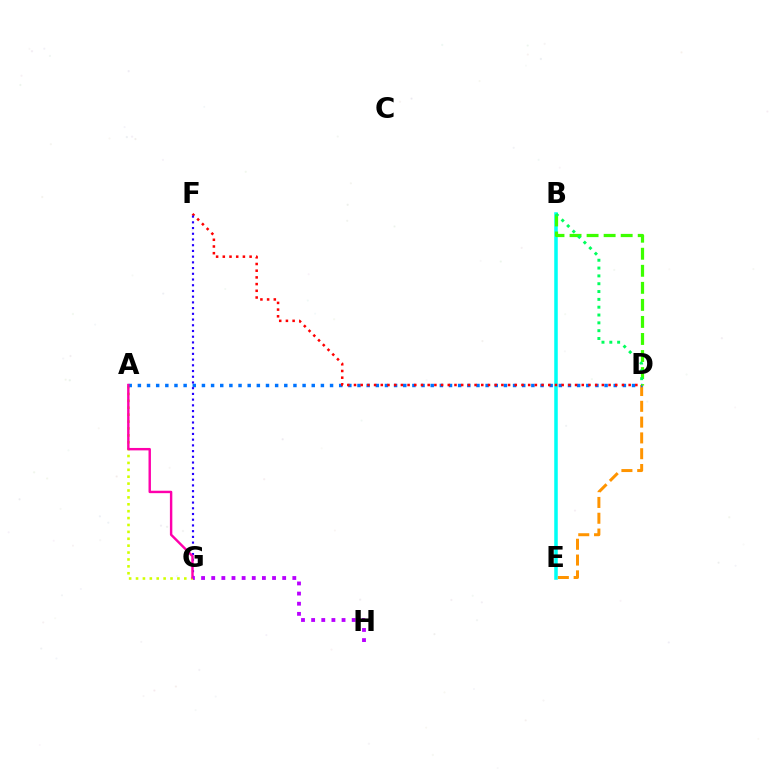{('A', 'G'): [{'color': '#d1ff00', 'line_style': 'dotted', 'thickness': 1.87}, {'color': '#ff00ac', 'line_style': 'solid', 'thickness': 1.75}], ('B', 'E'): [{'color': '#00fff6', 'line_style': 'solid', 'thickness': 2.55}], ('D', 'E'): [{'color': '#ff9400', 'line_style': 'dashed', 'thickness': 2.15}], ('A', 'D'): [{'color': '#0074ff', 'line_style': 'dotted', 'thickness': 2.49}], ('D', 'F'): [{'color': '#ff0000', 'line_style': 'dotted', 'thickness': 1.82}], ('F', 'G'): [{'color': '#2500ff', 'line_style': 'dotted', 'thickness': 1.55}], ('B', 'D'): [{'color': '#3dff00', 'line_style': 'dashed', 'thickness': 2.32}, {'color': '#00ff5c', 'line_style': 'dotted', 'thickness': 2.13}], ('G', 'H'): [{'color': '#b900ff', 'line_style': 'dotted', 'thickness': 2.75}]}